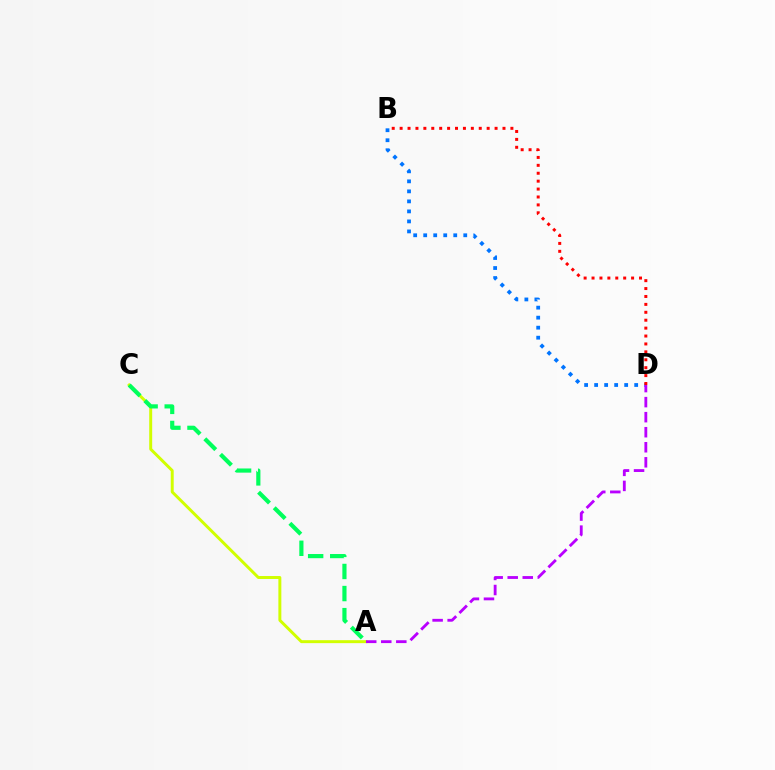{('B', 'D'): [{'color': '#0074ff', 'line_style': 'dotted', 'thickness': 2.72}, {'color': '#ff0000', 'line_style': 'dotted', 'thickness': 2.15}], ('A', 'C'): [{'color': '#d1ff00', 'line_style': 'solid', 'thickness': 2.13}, {'color': '#00ff5c', 'line_style': 'dashed', 'thickness': 3.0}], ('A', 'D'): [{'color': '#b900ff', 'line_style': 'dashed', 'thickness': 2.04}]}